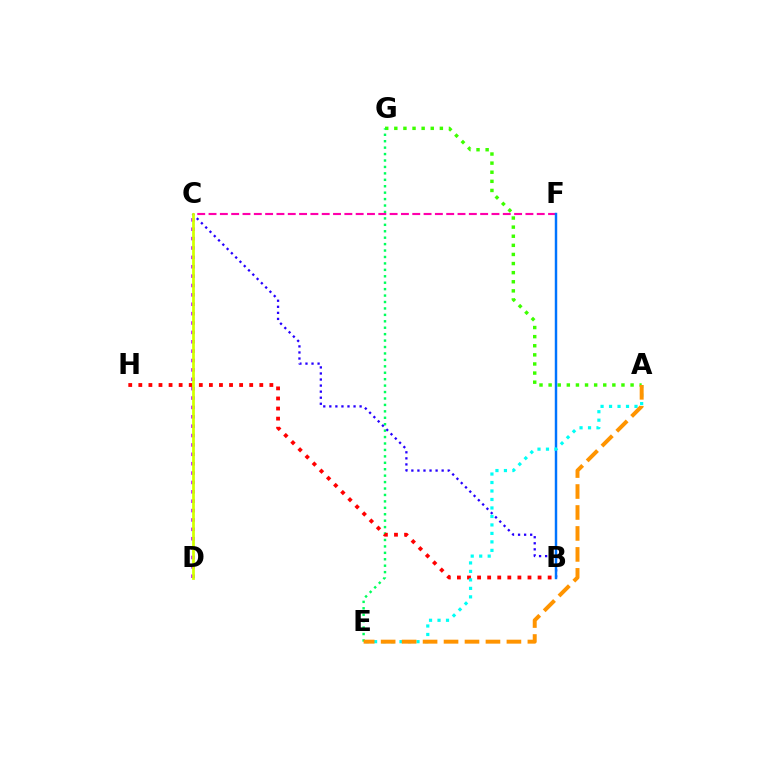{('A', 'G'): [{'color': '#3dff00', 'line_style': 'dotted', 'thickness': 2.47}], ('E', 'G'): [{'color': '#00ff5c', 'line_style': 'dotted', 'thickness': 1.75}], ('B', 'C'): [{'color': '#2500ff', 'line_style': 'dotted', 'thickness': 1.65}], ('C', 'F'): [{'color': '#ff00ac', 'line_style': 'dashed', 'thickness': 1.54}], ('C', 'D'): [{'color': '#b900ff', 'line_style': 'dotted', 'thickness': 2.55}, {'color': '#d1ff00', 'line_style': 'solid', 'thickness': 1.97}], ('B', 'F'): [{'color': '#0074ff', 'line_style': 'solid', 'thickness': 1.76}], ('B', 'H'): [{'color': '#ff0000', 'line_style': 'dotted', 'thickness': 2.74}], ('A', 'E'): [{'color': '#00fff6', 'line_style': 'dotted', 'thickness': 2.3}, {'color': '#ff9400', 'line_style': 'dashed', 'thickness': 2.85}]}